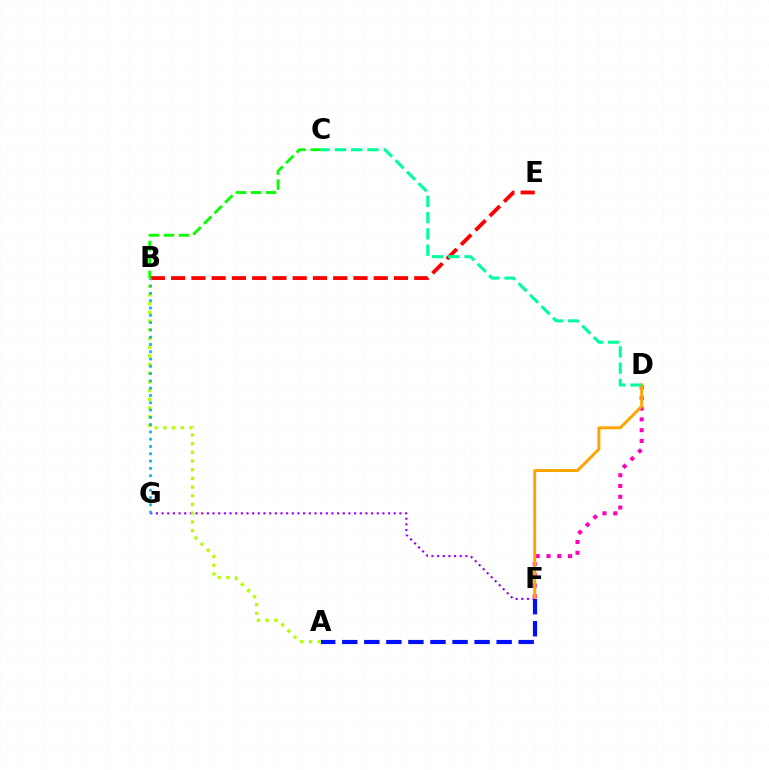{('D', 'F'): [{'color': '#ff00bd', 'line_style': 'dotted', 'thickness': 2.93}, {'color': '#ffa500', 'line_style': 'solid', 'thickness': 2.11}], ('F', 'G'): [{'color': '#9b00ff', 'line_style': 'dotted', 'thickness': 1.54}], ('B', 'E'): [{'color': '#ff0000', 'line_style': 'dashed', 'thickness': 2.75}], ('A', 'B'): [{'color': '#b3ff00', 'line_style': 'dotted', 'thickness': 2.36}], ('B', 'C'): [{'color': '#08ff00', 'line_style': 'dashed', 'thickness': 2.03}], ('B', 'G'): [{'color': '#00b5ff', 'line_style': 'dotted', 'thickness': 1.98}], ('C', 'D'): [{'color': '#00ff9d', 'line_style': 'dashed', 'thickness': 2.21}], ('A', 'F'): [{'color': '#0010ff', 'line_style': 'dashed', 'thickness': 3.0}]}